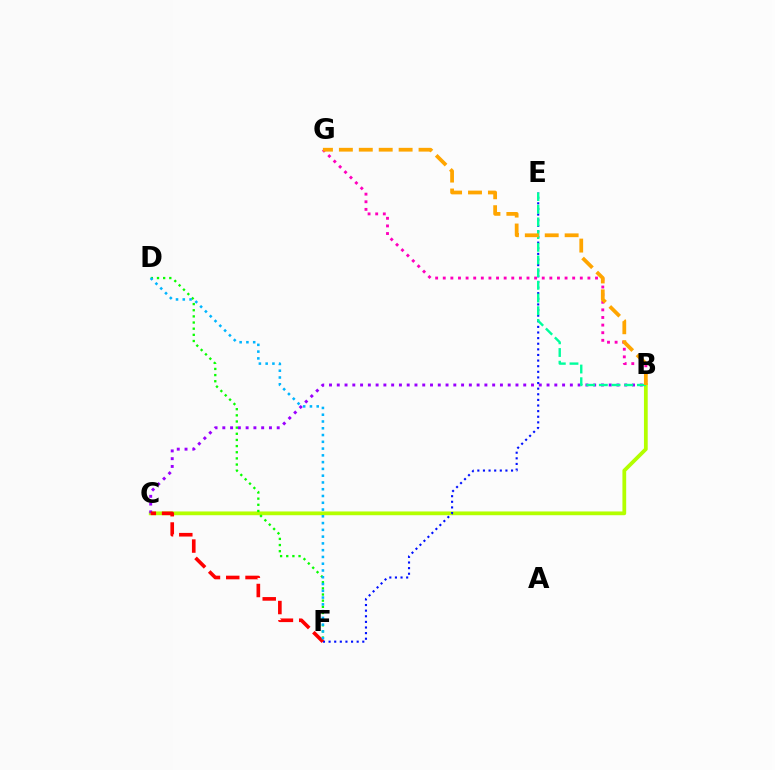{('B', 'C'): [{'color': '#b3ff00', 'line_style': 'solid', 'thickness': 2.71}, {'color': '#9b00ff', 'line_style': 'dotted', 'thickness': 2.11}], ('B', 'G'): [{'color': '#ff00bd', 'line_style': 'dotted', 'thickness': 2.07}, {'color': '#ffa500', 'line_style': 'dashed', 'thickness': 2.71}], ('D', 'F'): [{'color': '#08ff00', 'line_style': 'dotted', 'thickness': 1.67}, {'color': '#00b5ff', 'line_style': 'dotted', 'thickness': 1.84}], ('E', 'F'): [{'color': '#0010ff', 'line_style': 'dotted', 'thickness': 1.53}], ('C', 'F'): [{'color': '#ff0000', 'line_style': 'dashed', 'thickness': 2.62}], ('B', 'E'): [{'color': '#00ff9d', 'line_style': 'dashed', 'thickness': 1.72}]}